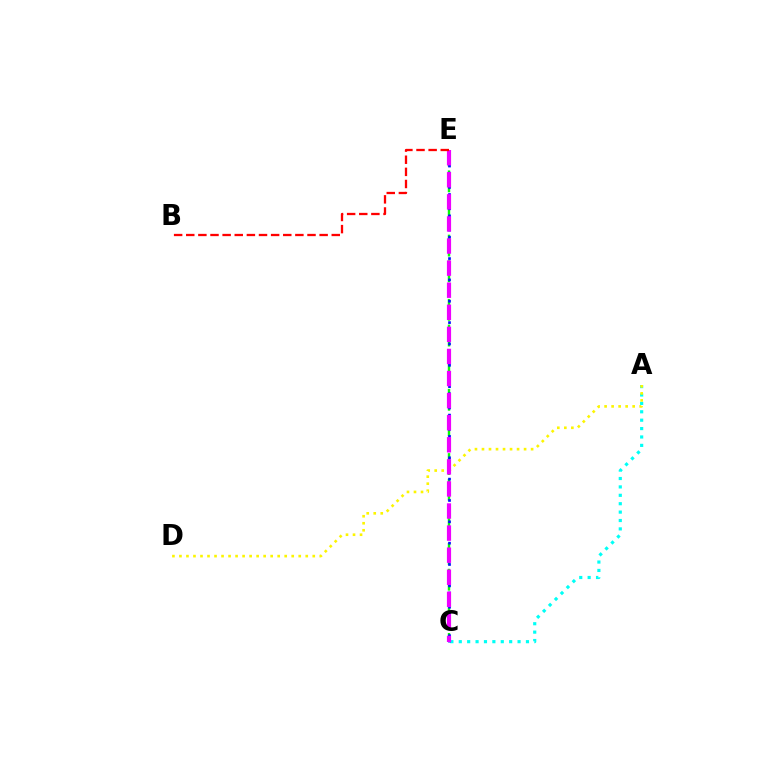{('A', 'C'): [{'color': '#00fff6', 'line_style': 'dotted', 'thickness': 2.28}], ('C', 'E'): [{'color': '#08ff00', 'line_style': 'dashed', 'thickness': 1.75}, {'color': '#0010ff', 'line_style': 'dotted', 'thickness': 1.93}, {'color': '#ee00ff', 'line_style': 'dashed', 'thickness': 3.0}], ('A', 'D'): [{'color': '#fcf500', 'line_style': 'dotted', 'thickness': 1.91}], ('B', 'E'): [{'color': '#ff0000', 'line_style': 'dashed', 'thickness': 1.65}]}